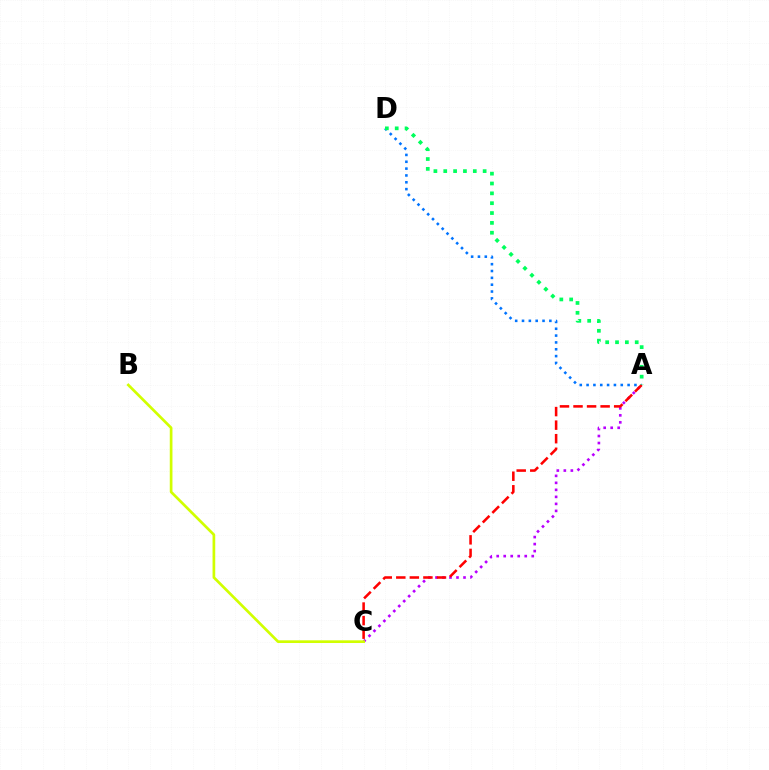{('A', 'C'): [{'color': '#b900ff', 'line_style': 'dotted', 'thickness': 1.9}, {'color': '#ff0000', 'line_style': 'dashed', 'thickness': 1.84}], ('A', 'D'): [{'color': '#0074ff', 'line_style': 'dotted', 'thickness': 1.86}, {'color': '#00ff5c', 'line_style': 'dotted', 'thickness': 2.68}], ('B', 'C'): [{'color': '#d1ff00', 'line_style': 'solid', 'thickness': 1.94}]}